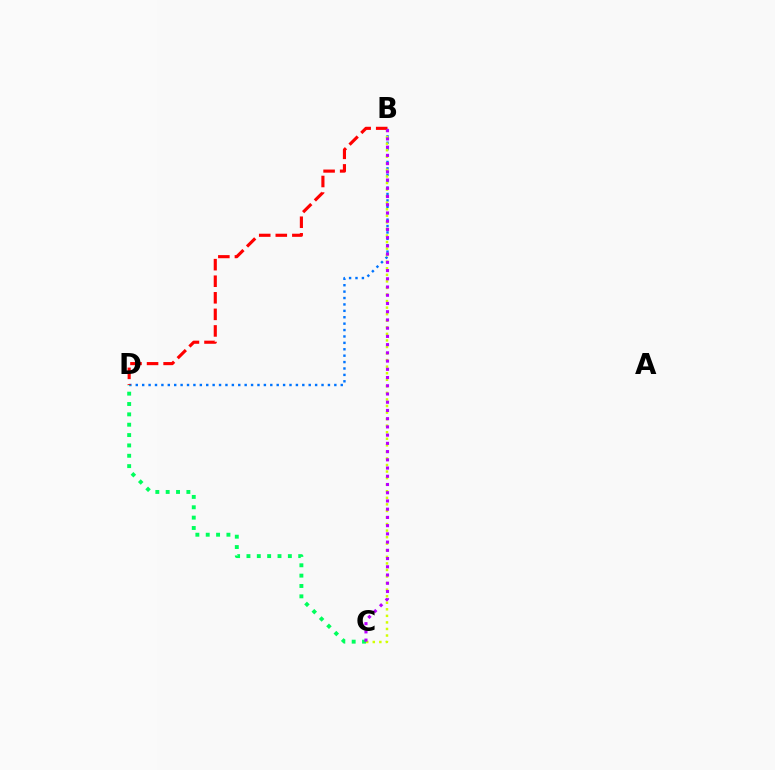{('B', 'D'): [{'color': '#0074ff', 'line_style': 'dotted', 'thickness': 1.74}, {'color': '#ff0000', 'line_style': 'dashed', 'thickness': 2.25}], ('C', 'D'): [{'color': '#00ff5c', 'line_style': 'dotted', 'thickness': 2.81}], ('B', 'C'): [{'color': '#d1ff00', 'line_style': 'dotted', 'thickness': 1.78}, {'color': '#b900ff', 'line_style': 'dotted', 'thickness': 2.24}]}